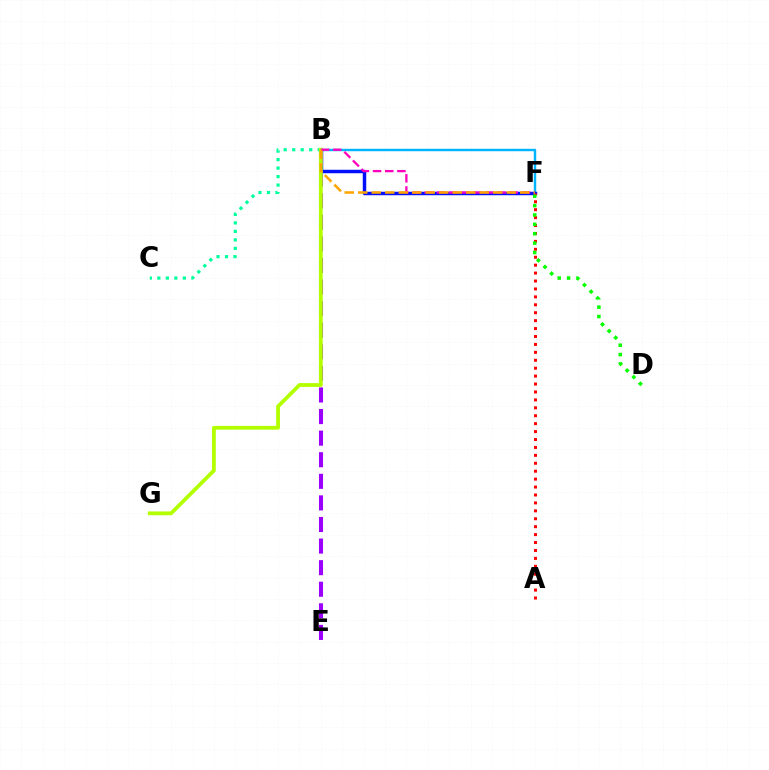{('B', 'F'): [{'color': '#00b5ff', 'line_style': 'solid', 'thickness': 1.75}, {'color': '#0010ff', 'line_style': 'solid', 'thickness': 2.48}, {'color': '#ff00bd', 'line_style': 'dashed', 'thickness': 1.65}, {'color': '#ffa500', 'line_style': 'dashed', 'thickness': 1.83}], ('B', 'C'): [{'color': '#00ff9d', 'line_style': 'dotted', 'thickness': 2.31}], ('A', 'F'): [{'color': '#ff0000', 'line_style': 'dotted', 'thickness': 2.15}], ('B', 'E'): [{'color': '#9b00ff', 'line_style': 'dashed', 'thickness': 2.93}], ('B', 'G'): [{'color': '#b3ff00', 'line_style': 'solid', 'thickness': 2.73}], ('D', 'F'): [{'color': '#08ff00', 'line_style': 'dotted', 'thickness': 2.55}]}